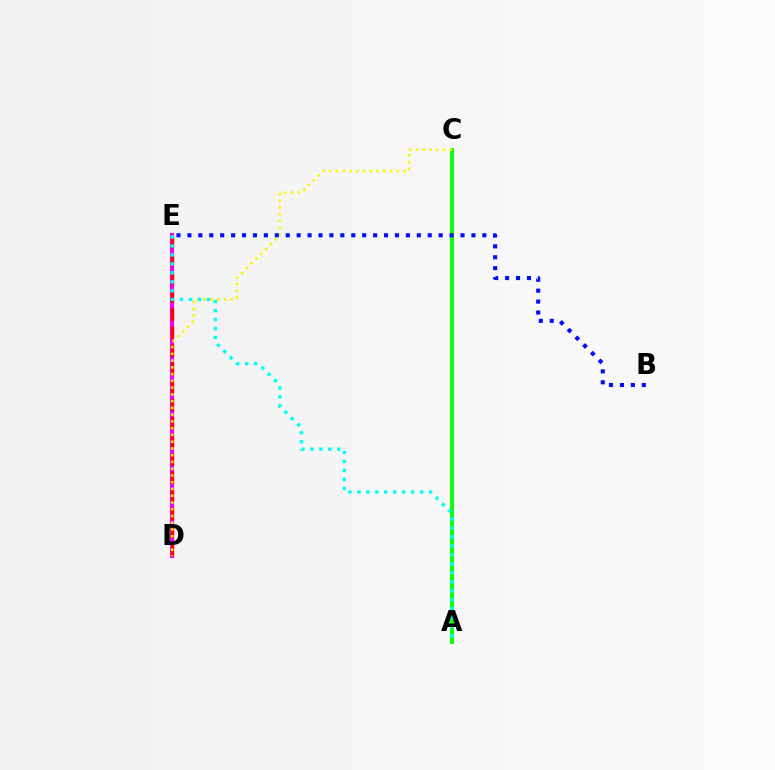{('D', 'E'): [{'color': '#ee00ff', 'line_style': 'solid', 'thickness': 2.95}, {'color': '#ff0000', 'line_style': 'dashed', 'thickness': 2.46}], ('A', 'C'): [{'color': '#08ff00', 'line_style': 'solid', 'thickness': 2.8}], ('C', 'D'): [{'color': '#fcf500', 'line_style': 'dotted', 'thickness': 1.84}], ('A', 'E'): [{'color': '#00fff6', 'line_style': 'dotted', 'thickness': 2.44}], ('B', 'E'): [{'color': '#0010ff', 'line_style': 'dotted', 'thickness': 2.97}]}